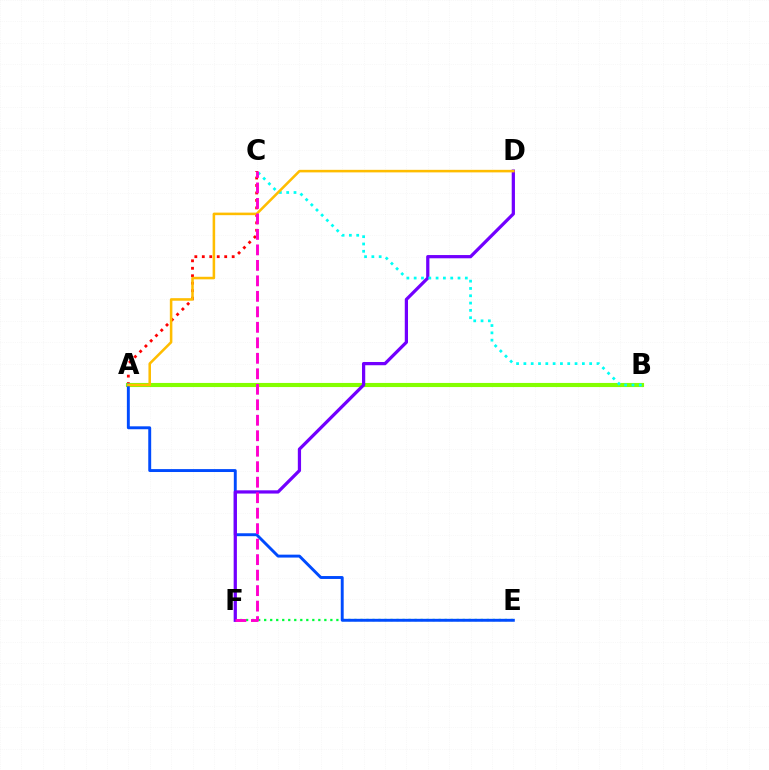{('A', 'C'): [{'color': '#ff0000', 'line_style': 'dotted', 'thickness': 2.03}], ('A', 'B'): [{'color': '#84ff00', 'line_style': 'solid', 'thickness': 2.96}], ('E', 'F'): [{'color': '#00ff39', 'line_style': 'dotted', 'thickness': 1.63}], ('A', 'E'): [{'color': '#004bff', 'line_style': 'solid', 'thickness': 2.1}], ('D', 'F'): [{'color': '#7200ff', 'line_style': 'solid', 'thickness': 2.33}], ('B', 'C'): [{'color': '#00fff6', 'line_style': 'dotted', 'thickness': 1.99}], ('A', 'D'): [{'color': '#ffbd00', 'line_style': 'solid', 'thickness': 1.84}], ('C', 'F'): [{'color': '#ff00cf', 'line_style': 'dashed', 'thickness': 2.1}]}